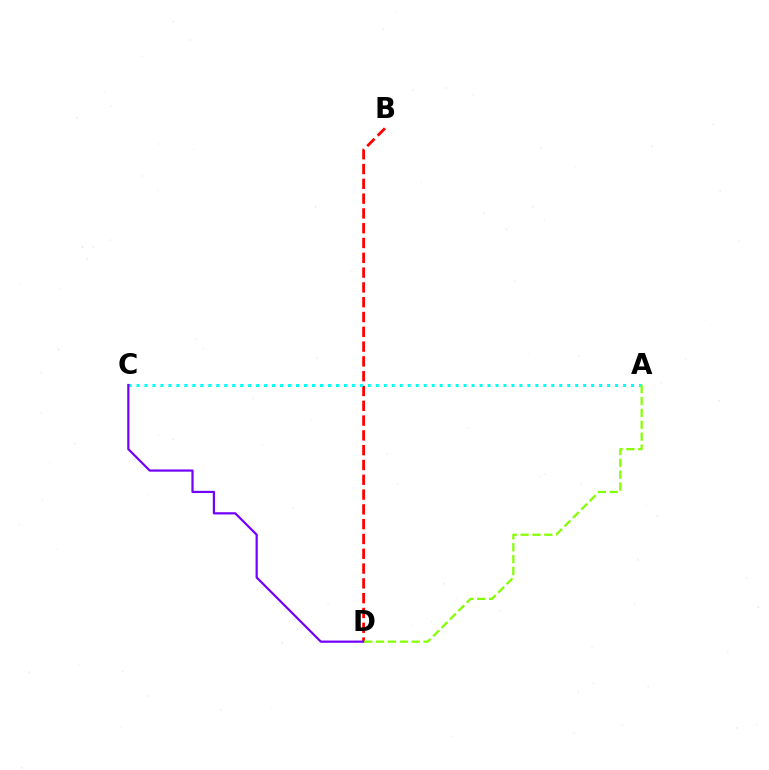{('B', 'D'): [{'color': '#ff0000', 'line_style': 'dashed', 'thickness': 2.01}], ('A', 'C'): [{'color': '#00fff6', 'line_style': 'dotted', 'thickness': 2.17}], ('C', 'D'): [{'color': '#7200ff', 'line_style': 'solid', 'thickness': 1.59}], ('A', 'D'): [{'color': '#84ff00', 'line_style': 'dashed', 'thickness': 1.61}]}